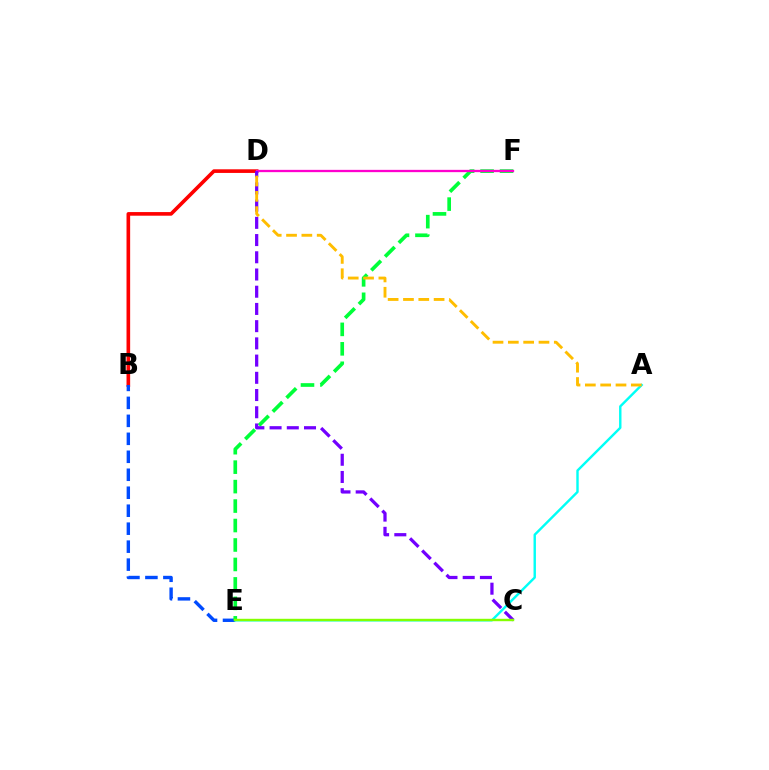{('B', 'D'): [{'color': '#ff0000', 'line_style': 'solid', 'thickness': 2.61}], ('B', 'E'): [{'color': '#004bff', 'line_style': 'dashed', 'thickness': 2.44}], ('A', 'E'): [{'color': '#00fff6', 'line_style': 'solid', 'thickness': 1.74}], ('E', 'F'): [{'color': '#00ff39', 'line_style': 'dashed', 'thickness': 2.64}], ('D', 'F'): [{'color': '#ff00cf', 'line_style': 'solid', 'thickness': 1.65}], ('C', 'D'): [{'color': '#7200ff', 'line_style': 'dashed', 'thickness': 2.34}], ('C', 'E'): [{'color': '#84ff00', 'line_style': 'solid', 'thickness': 1.74}], ('A', 'D'): [{'color': '#ffbd00', 'line_style': 'dashed', 'thickness': 2.08}]}